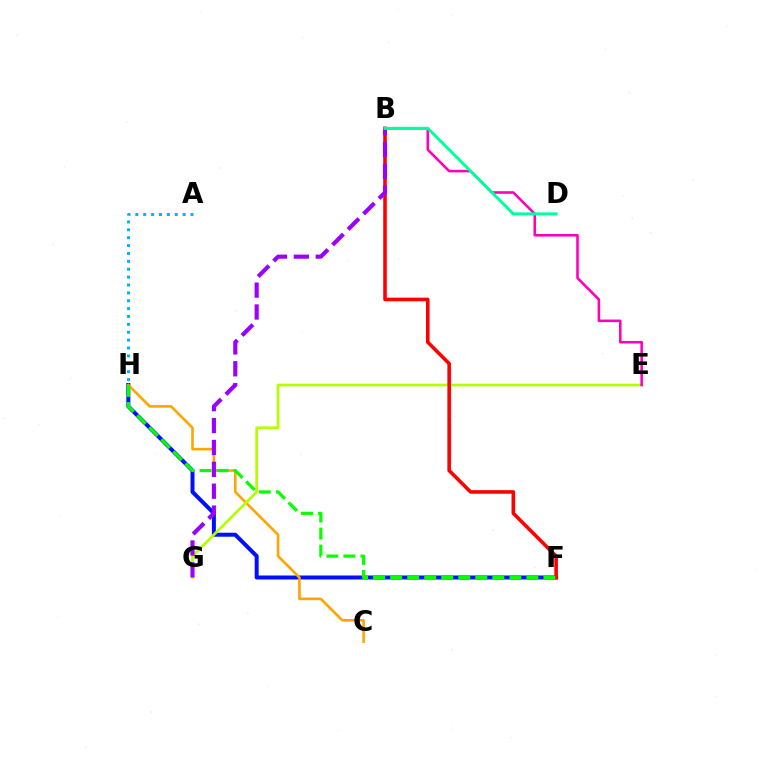{('F', 'H'): [{'color': '#0010ff', 'line_style': 'solid', 'thickness': 2.88}, {'color': '#08ff00', 'line_style': 'dashed', 'thickness': 2.31}], ('C', 'H'): [{'color': '#ffa500', 'line_style': 'solid', 'thickness': 1.89}], ('A', 'H'): [{'color': '#00b5ff', 'line_style': 'dotted', 'thickness': 2.14}], ('E', 'G'): [{'color': '#b3ff00', 'line_style': 'solid', 'thickness': 1.94}], ('B', 'F'): [{'color': '#ff0000', 'line_style': 'solid', 'thickness': 2.58}], ('B', 'E'): [{'color': '#ff00bd', 'line_style': 'solid', 'thickness': 1.86}], ('B', 'G'): [{'color': '#9b00ff', 'line_style': 'dashed', 'thickness': 2.97}], ('B', 'D'): [{'color': '#00ff9d', 'line_style': 'solid', 'thickness': 2.15}]}